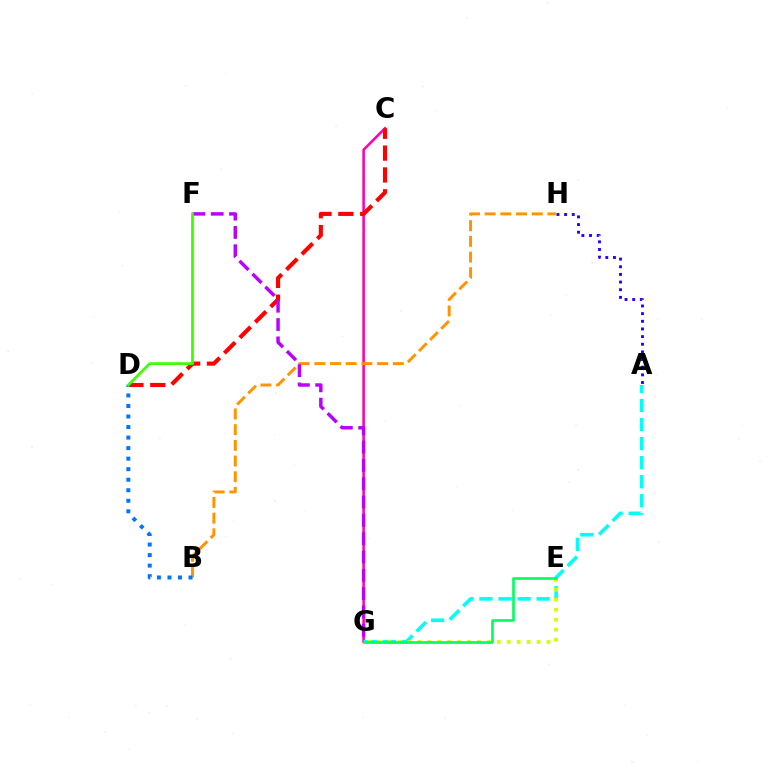{('C', 'G'): [{'color': '#ff00ac', 'line_style': 'solid', 'thickness': 1.85}], ('A', 'G'): [{'color': '#00fff6', 'line_style': 'dashed', 'thickness': 2.59}], ('E', 'G'): [{'color': '#d1ff00', 'line_style': 'dotted', 'thickness': 2.7}, {'color': '#00ff5c', 'line_style': 'solid', 'thickness': 1.89}], ('C', 'D'): [{'color': '#ff0000', 'line_style': 'dashed', 'thickness': 2.97}], ('A', 'H'): [{'color': '#2500ff', 'line_style': 'dotted', 'thickness': 2.08}], ('B', 'H'): [{'color': '#ff9400', 'line_style': 'dashed', 'thickness': 2.13}], ('B', 'D'): [{'color': '#0074ff', 'line_style': 'dotted', 'thickness': 2.86}], ('F', 'G'): [{'color': '#b900ff', 'line_style': 'dashed', 'thickness': 2.49}], ('D', 'F'): [{'color': '#3dff00', 'line_style': 'solid', 'thickness': 1.97}]}